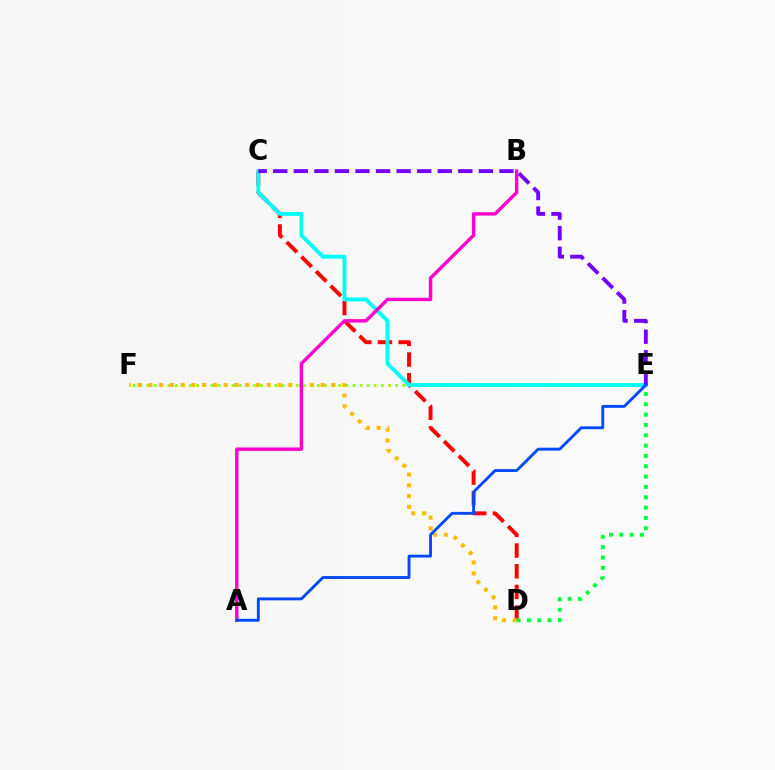{('C', 'D'): [{'color': '#ff0000', 'line_style': 'dashed', 'thickness': 2.81}], ('E', 'F'): [{'color': '#84ff00', 'line_style': 'dotted', 'thickness': 1.93}], ('D', 'F'): [{'color': '#ffbd00', 'line_style': 'dotted', 'thickness': 2.93}], ('C', 'E'): [{'color': '#00fff6', 'line_style': 'solid', 'thickness': 2.79}, {'color': '#7200ff', 'line_style': 'dashed', 'thickness': 2.79}], ('A', 'B'): [{'color': '#ff00cf', 'line_style': 'solid', 'thickness': 2.45}], ('D', 'E'): [{'color': '#00ff39', 'line_style': 'dotted', 'thickness': 2.81}], ('A', 'E'): [{'color': '#004bff', 'line_style': 'solid', 'thickness': 2.08}]}